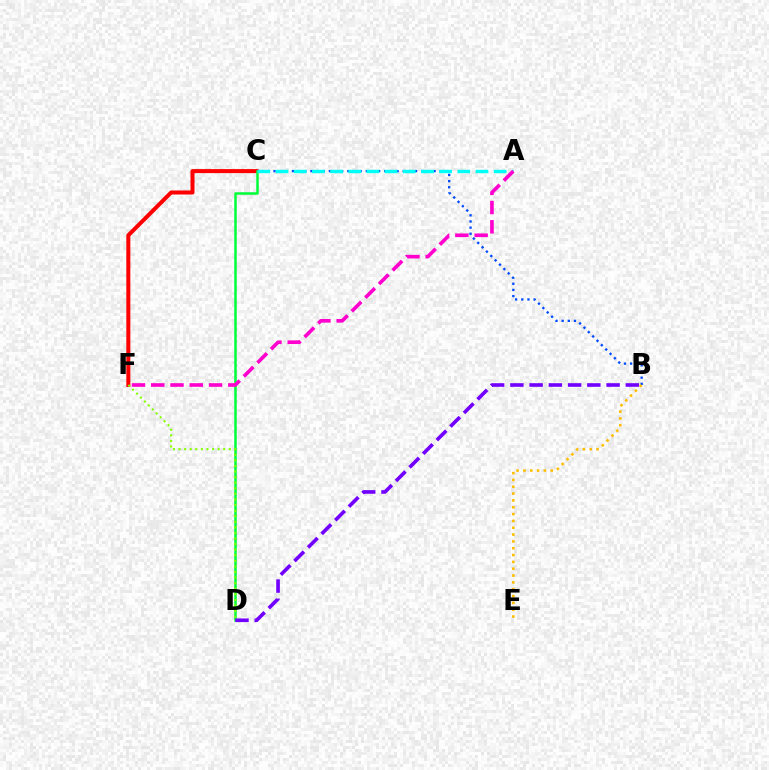{('B', 'C'): [{'color': '#004bff', 'line_style': 'dotted', 'thickness': 1.67}], ('C', 'F'): [{'color': '#ff0000', 'line_style': 'solid', 'thickness': 2.9}], ('B', 'E'): [{'color': '#ffbd00', 'line_style': 'dotted', 'thickness': 1.86}], ('C', 'D'): [{'color': '#00ff39', 'line_style': 'solid', 'thickness': 1.8}], ('D', 'F'): [{'color': '#84ff00', 'line_style': 'dotted', 'thickness': 1.52}], ('A', 'C'): [{'color': '#00fff6', 'line_style': 'dashed', 'thickness': 2.47}], ('A', 'F'): [{'color': '#ff00cf', 'line_style': 'dashed', 'thickness': 2.62}], ('B', 'D'): [{'color': '#7200ff', 'line_style': 'dashed', 'thickness': 2.61}]}